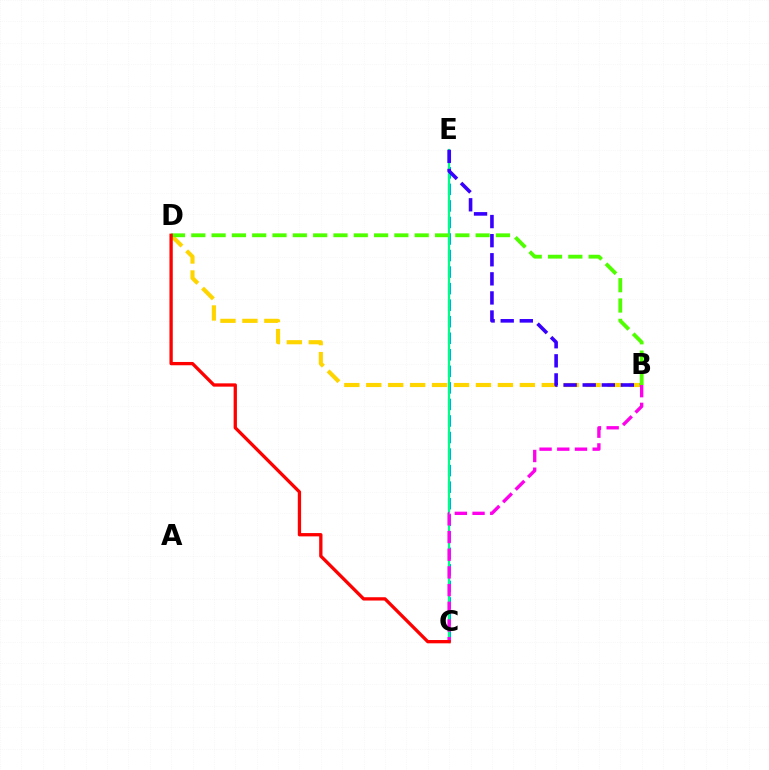{('C', 'E'): [{'color': '#009eff', 'line_style': 'dashed', 'thickness': 2.25}, {'color': '#00ff86', 'line_style': 'solid', 'thickness': 1.59}], ('B', 'D'): [{'color': '#ffd500', 'line_style': 'dashed', 'thickness': 2.98}, {'color': '#4fff00', 'line_style': 'dashed', 'thickness': 2.76}], ('B', 'E'): [{'color': '#3700ff', 'line_style': 'dashed', 'thickness': 2.59}], ('B', 'C'): [{'color': '#ff00ed', 'line_style': 'dashed', 'thickness': 2.4}], ('C', 'D'): [{'color': '#ff0000', 'line_style': 'solid', 'thickness': 2.37}]}